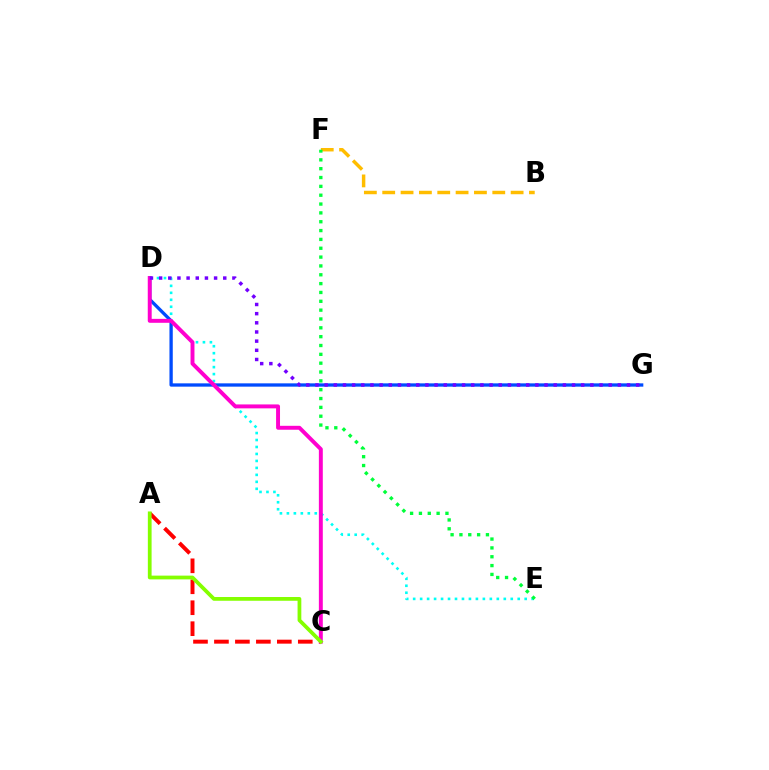{('D', 'G'): [{'color': '#004bff', 'line_style': 'solid', 'thickness': 2.38}, {'color': '#7200ff', 'line_style': 'dotted', 'thickness': 2.49}], ('A', 'C'): [{'color': '#ff0000', 'line_style': 'dashed', 'thickness': 2.85}, {'color': '#84ff00', 'line_style': 'solid', 'thickness': 2.7}], ('D', 'E'): [{'color': '#00fff6', 'line_style': 'dotted', 'thickness': 1.89}], ('B', 'F'): [{'color': '#ffbd00', 'line_style': 'dashed', 'thickness': 2.49}], ('E', 'F'): [{'color': '#00ff39', 'line_style': 'dotted', 'thickness': 2.4}], ('C', 'D'): [{'color': '#ff00cf', 'line_style': 'solid', 'thickness': 2.83}]}